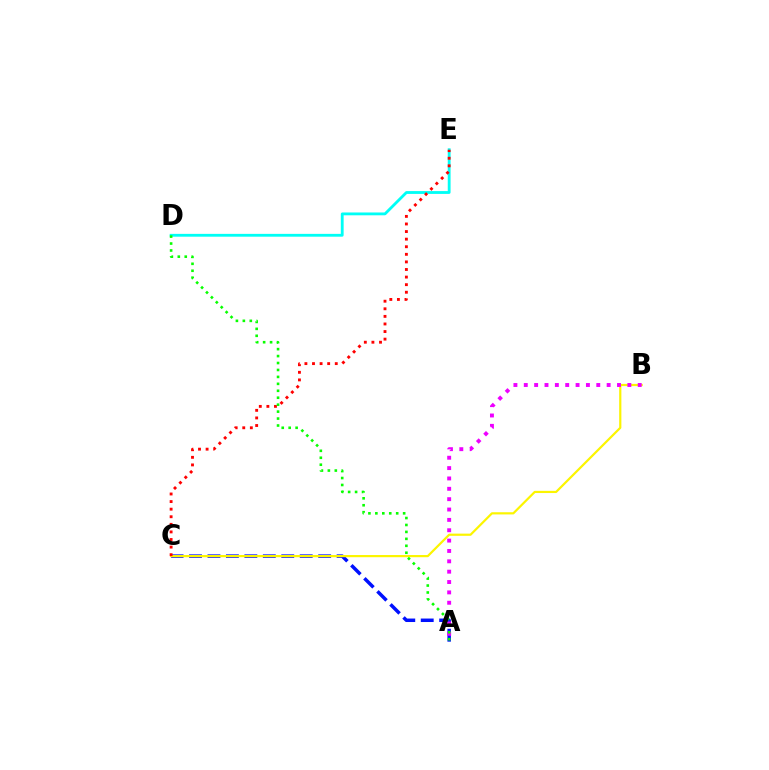{('A', 'C'): [{'color': '#0010ff', 'line_style': 'dashed', 'thickness': 2.51}], ('B', 'C'): [{'color': '#fcf500', 'line_style': 'solid', 'thickness': 1.58}], ('D', 'E'): [{'color': '#00fff6', 'line_style': 'solid', 'thickness': 2.03}], ('C', 'E'): [{'color': '#ff0000', 'line_style': 'dotted', 'thickness': 2.06}], ('A', 'B'): [{'color': '#ee00ff', 'line_style': 'dotted', 'thickness': 2.81}], ('A', 'D'): [{'color': '#08ff00', 'line_style': 'dotted', 'thickness': 1.89}]}